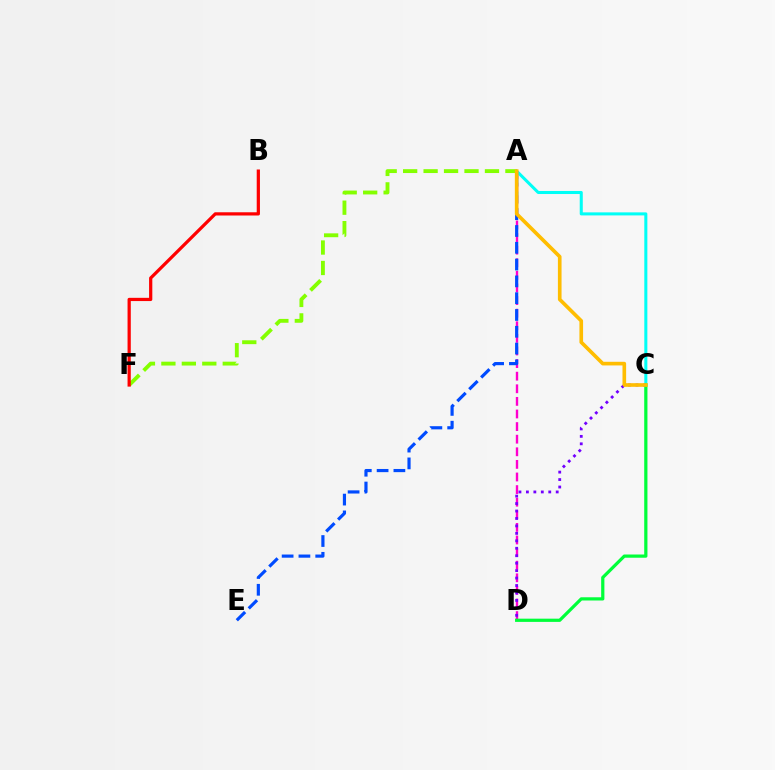{('A', 'C'): [{'color': '#00fff6', 'line_style': 'solid', 'thickness': 2.19}, {'color': '#ffbd00', 'line_style': 'solid', 'thickness': 2.63}], ('A', 'D'): [{'color': '#ff00cf', 'line_style': 'dashed', 'thickness': 1.71}], ('A', 'F'): [{'color': '#84ff00', 'line_style': 'dashed', 'thickness': 2.78}], ('B', 'F'): [{'color': '#ff0000', 'line_style': 'solid', 'thickness': 2.33}], ('C', 'D'): [{'color': '#7200ff', 'line_style': 'dotted', 'thickness': 2.02}, {'color': '#00ff39', 'line_style': 'solid', 'thickness': 2.32}], ('A', 'E'): [{'color': '#004bff', 'line_style': 'dashed', 'thickness': 2.28}]}